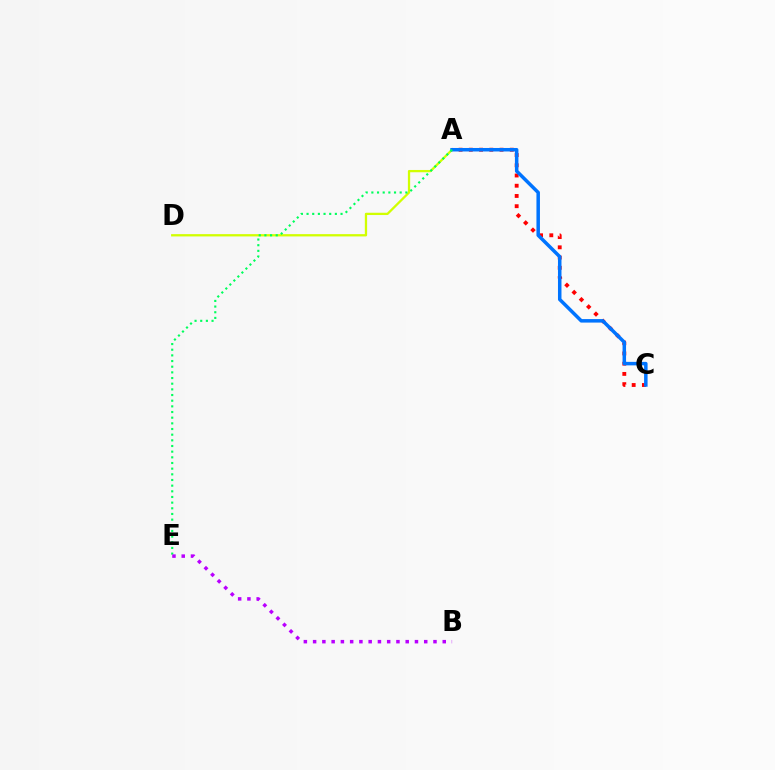{('A', 'D'): [{'color': '#d1ff00', 'line_style': 'solid', 'thickness': 1.65}], ('A', 'C'): [{'color': '#ff0000', 'line_style': 'dotted', 'thickness': 2.78}, {'color': '#0074ff', 'line_style': 'solid', 'thickness': 2.52}], ('A', 'E'): [{'color': '#00ff5c', 'line_style': 'dotted', 'thickness': 1.54}], ('B', 'E'): [{'color': '#b900ff', 'line_style': 'dotted', 'thickness': 2.52}]}